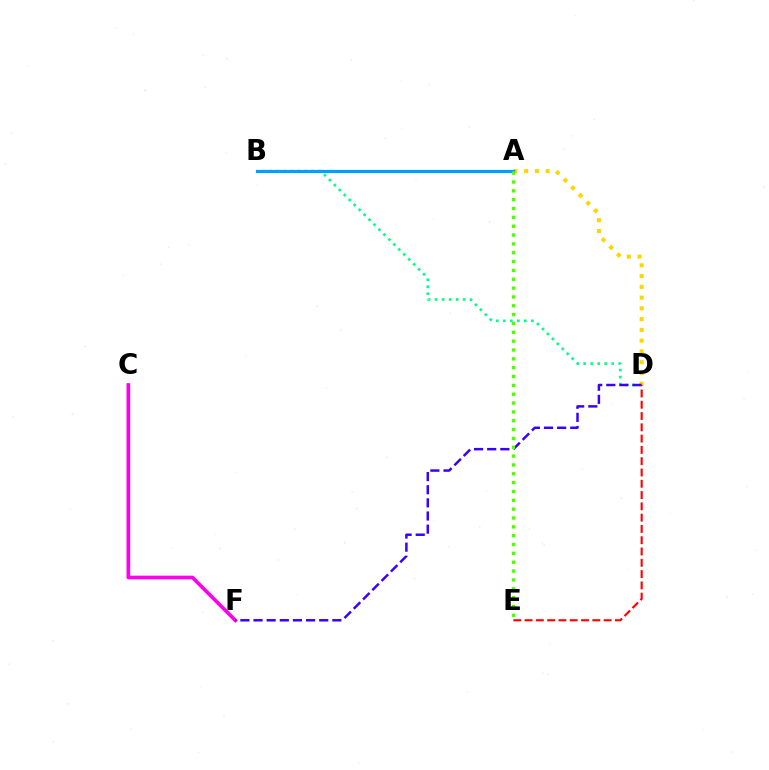{('B', 'D'): [{'color': '#00ff86', 'line_style': 'dotted', 'thickness': 1.9}], ('A', 'D'): [{'color': '#ffd500', 'line_style': 'dotted', 'thickness': 2.92}], ('C', 'F'): [{'color': '#ff00ed', 'line_style': 'solid', 'thickness': 2.65}], ('D', 'F'): [{'color': '#3700ff', 'line_style': 'dashed', 'thickness': 1.78}], ('D', 'E'): [{'color': '#ff0000', 'line_style': 'dashed', 'thickness': 1.53}], ('A', 'B'): [{'color': '#009eff', 'line_style': 'solid', 'thickness': 2.3}], ('A', 'E'): [{'color': '#4fff00', 'line_style': 'dotted', 'thickness': 2.4}]}